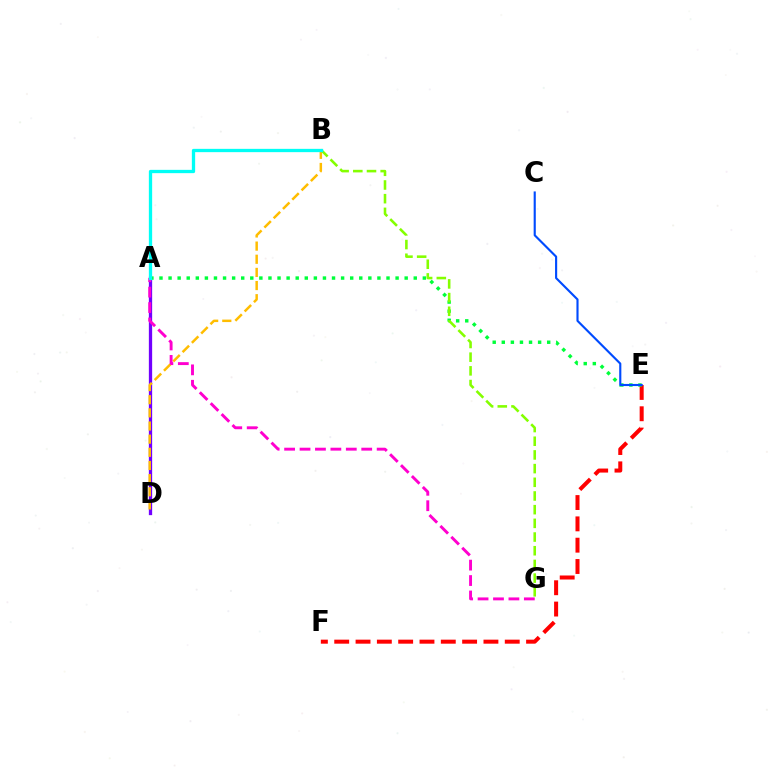{('A', 'D'): [{'color': '#7200ff', 'line_style': 'solid', 'thickness': 2.37}], ('E', 'F'): [{'color': '#ff0000', 'line_style': 'dashed', 'thickness': 2.9}], ('B', 'D'): [{'color': '#ffbd00', 'line_style': 'dashed', 'thickness': 1.79}], ('A', 'E'): [{'color': '#00ff39', 'line_style': 'dotted', 'thickness': 2.47}], ('A', 'G'): [{'color': '#ff00cf', 'line_style': 'dashed', 'thickness': 2.1}], ('B', 'G'): [{'color': '#84ff00', 'line_style': 'dashed', 'thickness': 1.86}], ('C', 'E'): [{'color': '#004bff', 'line_style': 'solid', 'thickness': 1.54}], ('A', 'B'): [{'color': '#00fff6', 'line_style': 'solid', 'thickness': 2.37}]}